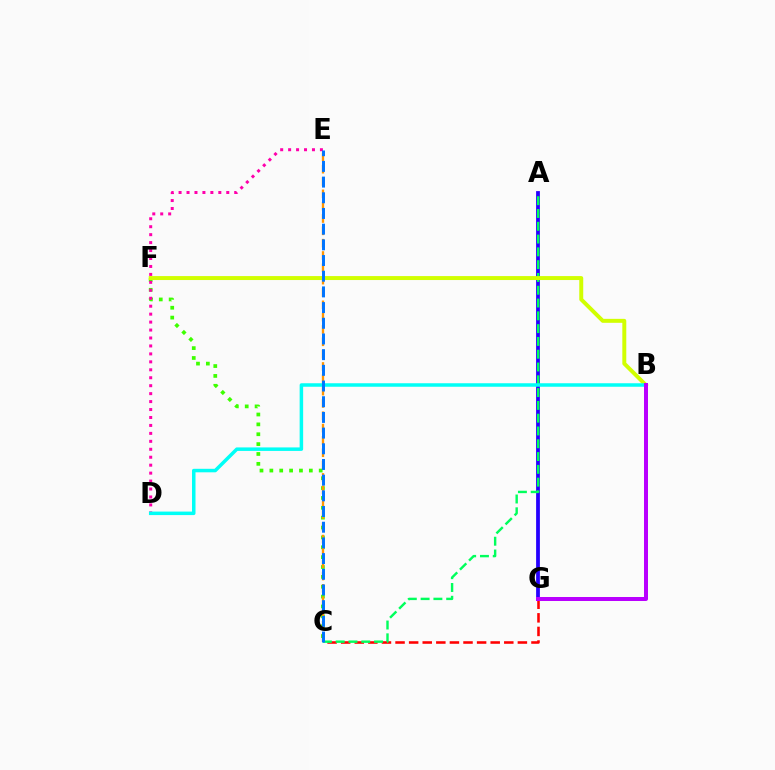{('C', 'G'): [{'color': '#ff0000', 'line_style': 'dashed', 'thickness': 1.85}], ('C', 'F'): [{'color': '#3dff00', 'line_style': 'dotted', 'thickness': 2.68}], ('A', 'G'): [{'color': '#2500ff', 'line_style': 'solid', 'thickness': 2.72}], ('A', 'C'): [{'color': '#00ff5c', 'line_style': 'dashed', 'thickness': 1.74}], ('C', 'E'): [{'color': '#ff9400', 'line_style': 'dashed', 'thickness': 1.67}, {'color': '#0074ff', 'line_style': 'dashed', 'thickness': 2.13}], ('D', 'E'): [{'color': '#ff00ac', 'line_style': 'dotted', 'thickness': 2.16}], ('B', 'F'): [{'color': '#d1ff00', 'line_style': 'solid', 'thickness': 2.85}], ('B', 'D'): [{'color': '#00fff6', 'line_style': 'solid', 'thickness': 2.52}], ('B', 'G'): [{'color': '#b900ff', 'line_style': 'solid', 'thickness': 2.87}]}